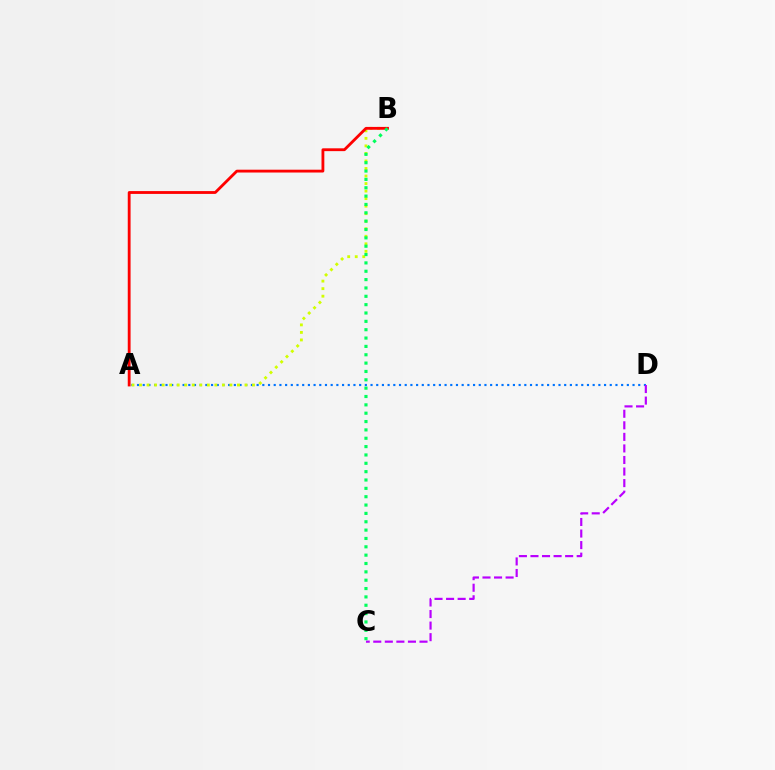{('A', 'D'): [{'color': '#0074ff', 'line_style': 'dotted', 'thickness': 1.55}], ('A', 'B'): [{'color': '#d1ff00', 'line_style': 'dotted', 'thickness': 2.05}, {'color': '#ff0000', 'line_style': 'solid', 'thickness': 2.03}], ('C', 'D'): [{'color': '#b900ff', 'line_style': 'dashed', 'thickness': 1.57}], ('B', 'C'): [{'color': '#00ff5c', 'line_style': 'dotted', 'thickness': 2.27}]}